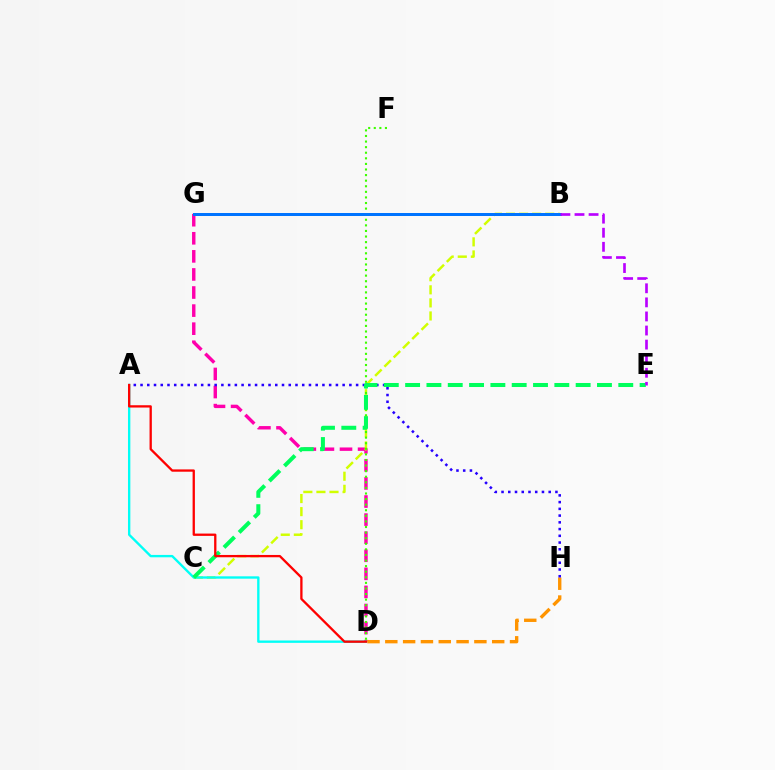{('D', 'G'): [{'color': '#ff00ac', 'line_style': 'dashed', 'thickness': 2.46}], ('B', 'C'): [{'color': '#d1ff00', 'line_style': 'dashed', 'thickness': 1.78}], ('D', 'F'): [{'color': '#3dff00', 'line_style': 'dotted', 'thickness': 1.52}], ('A', 'D'): [{'color': '#00fff6', 'line_style': 'solid', 'thickness': 1.7}, {'color': '#ff0000', 'line_style': 'solid', 'thickness': 1.66}], ('D', 'H'): [{'color': '#ff9400', 'line_style': 'dashed', 'thickness': 2.42}], ('A', 'H'): [{'color': '#2500ff', 'line_style': 'dotted', 'thickness': 1.83}], ('C', 'E'): [{'color': '#00ff5c', 'line_style': 'dashed', 'thickness': 2.9}], ('B', 'G'): [{'color': '#0074ff', 'line_style': 'solid', 'thickness': 2.16}], ('B', 'E'): [{'color': '#b900ff', 'line_style': 'dashed', 'thickness': 1.91}]}